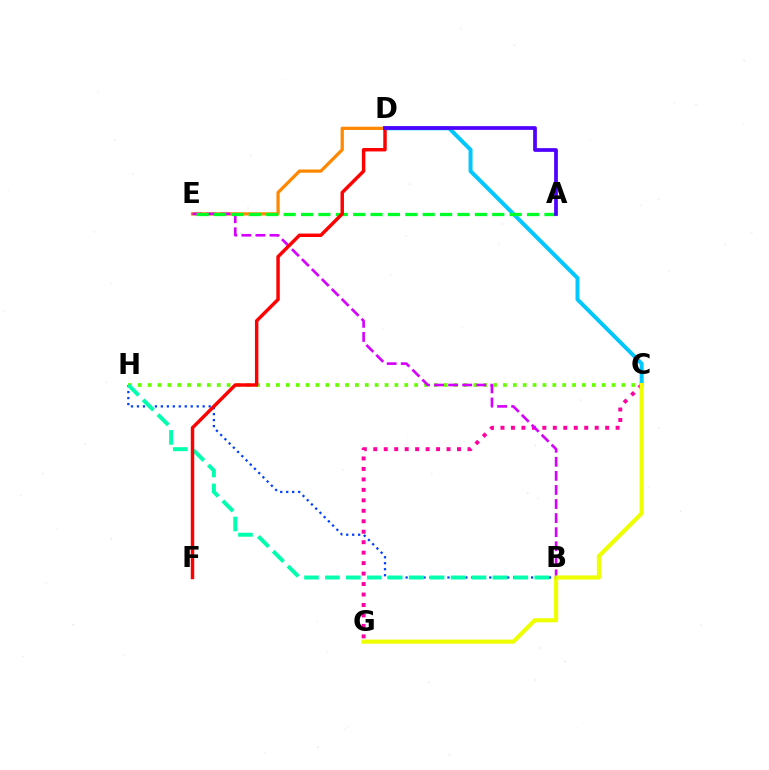{('D', 'E'): [{'color': '#ff8800', 'line_style': 'solid', 'thickness': 2.34}], ('C', 'H'): [{'color': '#66ff00', 'line_style': 'dotted', 'thickness': 2.68}], ('B', 'H'): [{'color': '#003fff', 'line_style': 'dotted', 'thickness': 1.62}, {'color': '#00ffaf', 'line_style': 'dashed', 'thickness': 2.84}], ('C', 'D'): [{'color': '#00c7ff', 'line_style': 'solid', 'thickness': 2.87}], ('C', 'G'): [{'color': '#ff00a0', 'line_style': 'dotted', 'thickness': 2.84}, {'color': '#eeff00', 'line_style': 'solid', 'thickness': 2.98}], ('B', 'E'): [{'color': '#d600ff', 'line_style': 'dashed', 'thickness': 1.91}], ('A', 'E'): [{'color': '#00ff27', 'line_style': 'dashed', 'thickness': 2.36}], ('D', 'F'): [{'color': '#ff0000', 'line_style': 'solid', 'thickness': 2.48}], ('A', 'D'): [{'color': '#4f00ff', 'line_style': 'solid', 'thickness': 2.68}]}